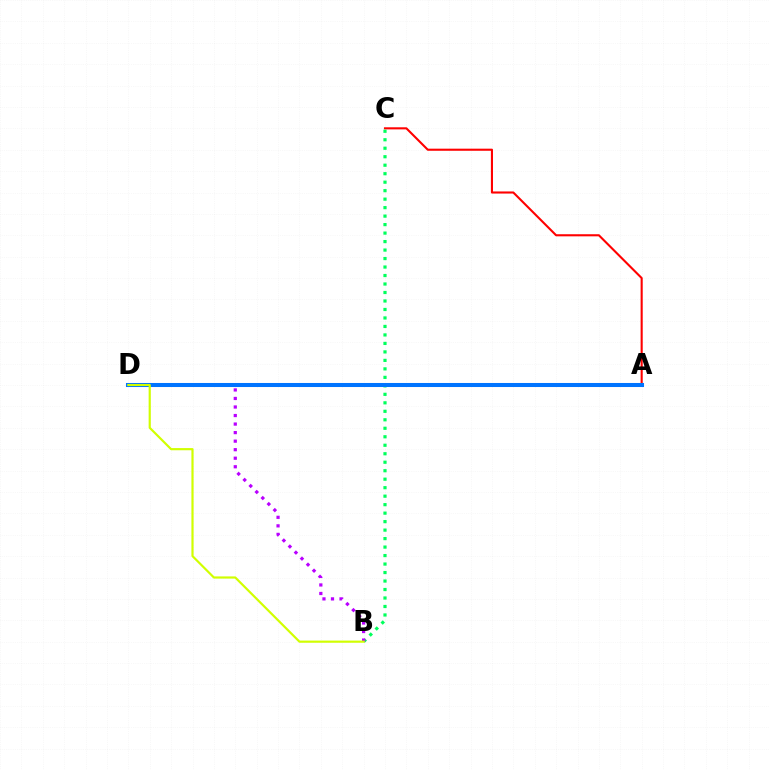{('A', 'C'): [{'color': '#ff0000', 'line_style': 'solid', 'thickness': 1.51}], ('B', 'C'): [{'color': '#00ff5c', 'line_style': 'dotted', 'thickness': 2.31}], ('B', 'D'): [{'color': '#b900ff', 'line_style': 'dotted', 'thickness': 2.32}, {'color': '#d1ff00', 'line_style': 'solid', 'thickness': 1.57}], ('A', 'D'): [{'color': '#0074ff', 'line_style': 'solid', 'thickness': 2.92}]}